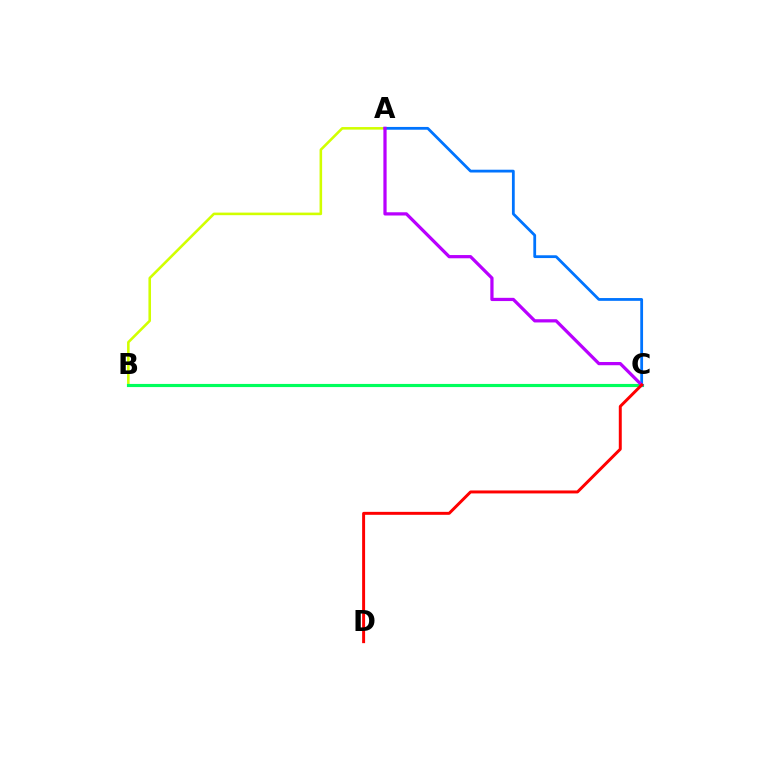{('A', 'B'): [{'color': '#d1ff00', 'line_style': 'solid', 'thickness': 1.85}], ('B', 'C'): [{'color': '#00ff5c', 'line_style': 'solid', 'thickness': 2.26}], ('A', 'C'): [{'color': '#0074ff', 'line_style': 'solid', 'thickness': 2.01}, {'color': '#b900ff', 'line_style': 'solid', 'thickness': 2.33}], ('C', 'D'): [{'color': '#ff0000', 'line_style': 'solid', 'thickness': 2.13}]}